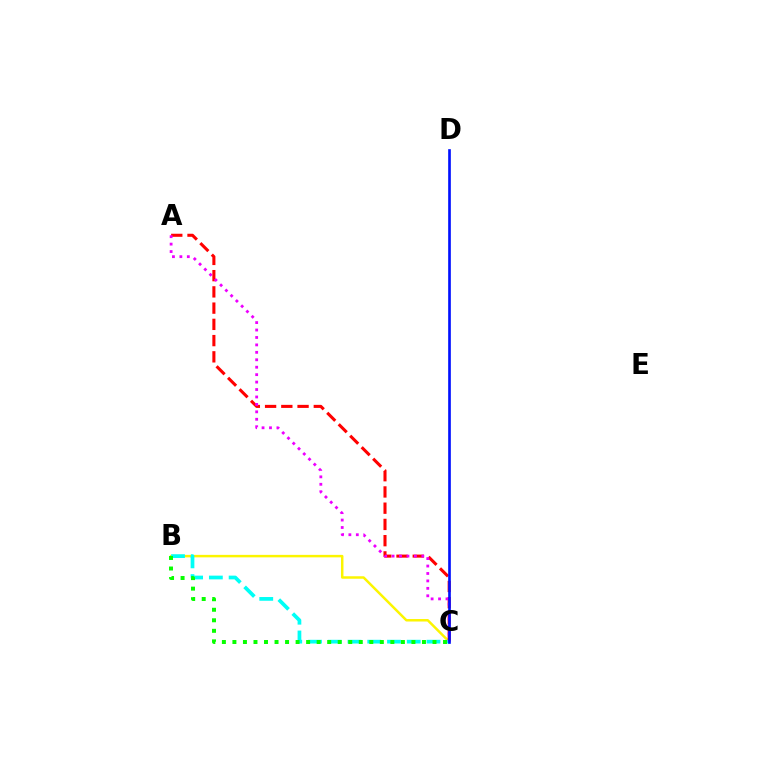{('B', 'C'): [{'color': '#fcf500', 'line_style': 'solid', 'thickness': 1.79}, {'color': '#00fff6', 'line_style': 'dashed', 'thickness': 2.68}, {'color': '#08ff00', 'line_style': 'dotted', 'thickness': 2.86}], ('A', 'C'): [{'color': '#ff0000', 'line_style': 'dashed', 'thickness': 2.21}, {'color': '#ee00ff', 'line_style': 'dotted', 'thickness': 2.02}], ('C', 'D'): [{'color': '#0010ff', 'line_style': 'solid', 'thickness': 1.91}]}